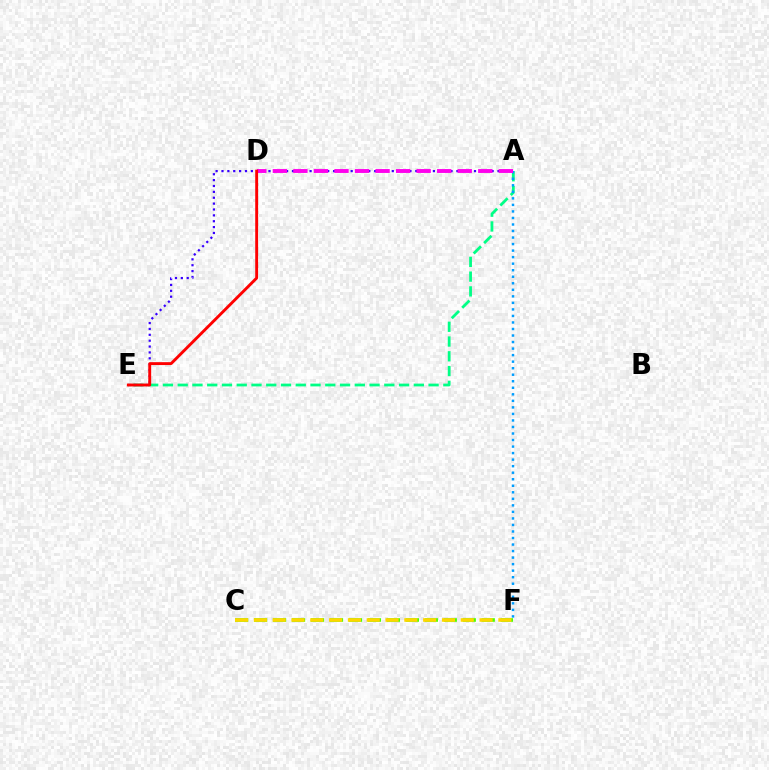{('A', 'E'): [{'color': '#00ff86', 'line_style': 'dashed', 'thickness': 2.0}, {'color': '#3700ff', 'line_style': 'dotted', 'thickness': 1.6}], ('A', 'F'): [{'color': '#009eff', 'line_style': 'dotted', 'thickness': 1.77}], ('C', 'F'): [{'color': '#4fff00', 'line_style': 'dashed', 'thickness': 2.58}, {'color': '#ffd500', 'line_style': 'dashed', 'thickness': 2.56}], ('A', 'D'): [{'color': '#ff00ed', 'line_style': 'dashed', 'thickness': 2.79}], ('D', 'E'): [{'color': '#ff0000', 'line_style': 'solid', 'thickness': 2.08}]}